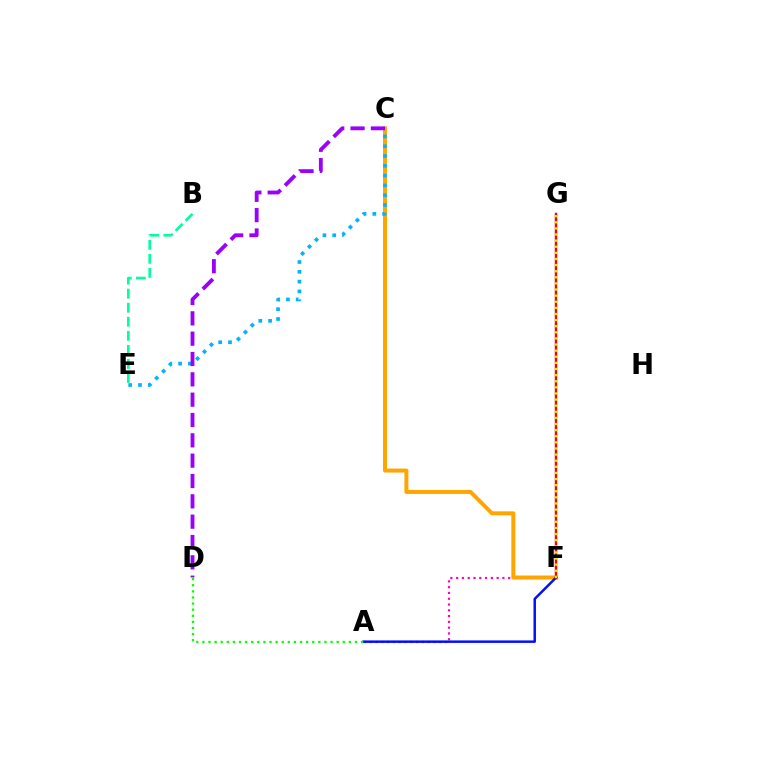{('A', 'F'): [{'color': '#ff00bd', 'line_style': 'dotted', 'thickness': 1.57}, {'color': '#0010ff', 'line_style': 'solid', 'thickness': 1.79}], ('C', 'F'): [{'color': '#ffa500', 'line_style': 'solid', 'thickness': 2.87}], ('C', 'E'): [{'color': '#00b5ff', 'line_style': 'dotted', 'thickness': 2.66}], ('B', 'E'): [{'color': '#00ff9d', 'line_style': 'dashed', 'thickness': 1.91}], ('A', 'D'): [{'color': '#08ff00', 'line_style': 'dotted', 'thickness': 1.66}], ('F', 'G'): [{'color': '#ff0000', 'line_style': 'solid', 'thickness': 1.77}, {'color': '#b3ff00', 'line_style': 'dotted', 'thickness': 1.66}], ('C', 'D'): [{'color': '#9b00ff', 'line_style': 'dashed', 'thickness': 2.76}]}